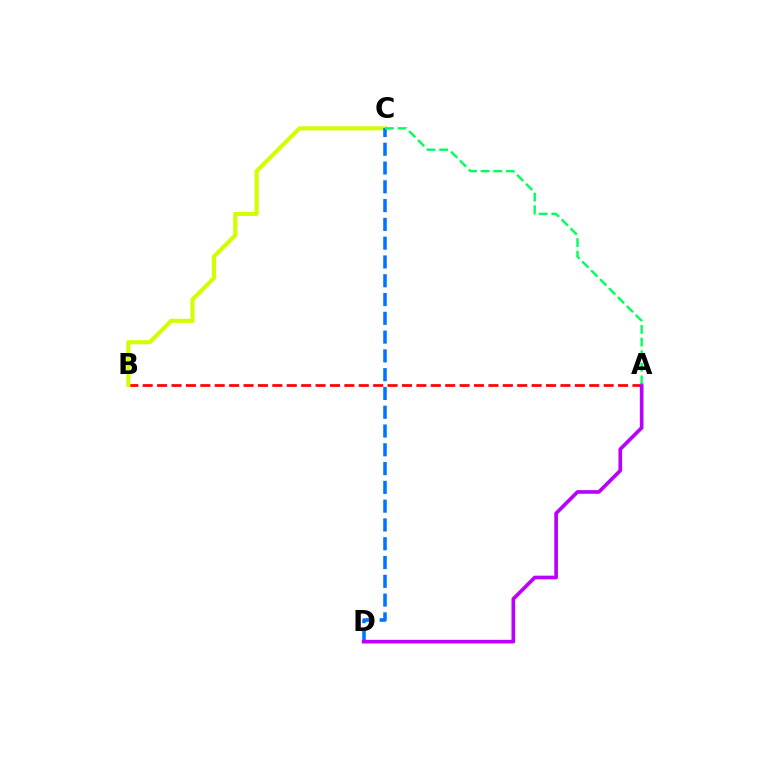{('A', 'B'): [{'color': '#ff0000', 'line_style': 'dashed', 'thickness': 1.96}], ('B', 'C'): [{'color': '#d1ff00', 'line_style': 'solid', 'thickness': 2.95}], ('C', 'D'): [{'color': '#0074ff', 'line_style': 'dashed', 'thickness': 2.55}], ('A', 'D'): [{'color': '#b900ff', 'line_style': 'solid', 'thickness': 2.64}], ('A', 'C'): [{'color': '#00ff5c', 'line_style': 'dashed', 'thickness': 1.71}]}